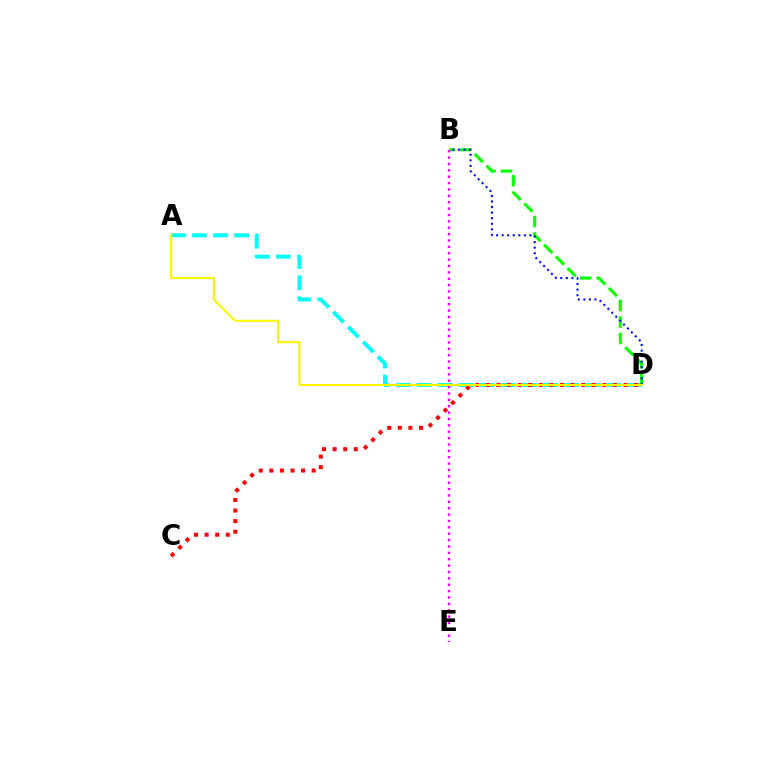{('A', 'D'): [{'color': '#00fff6', 'line_style': 'dashed', 'thickness': 2.86}, {'color': '#fcf500', 'line_style': 'solid', 'thickness': 1.5}], ('B', 'D'): [{'color': '#08ff00', 'line_style': 'dashed', 'thickness': 2.24}, {'color': '#0010ff', 'line_style': 'dotted', 'thickness': 1.51}], ('C', 'D'): [{'color': '#ff0000', 'line_style': 'dotted', 'thickness': 2.87}], ('B', 'E'): [{'color': '#ee00ff', 'line_style': 'dotted', 'thickness': 1.73}]}